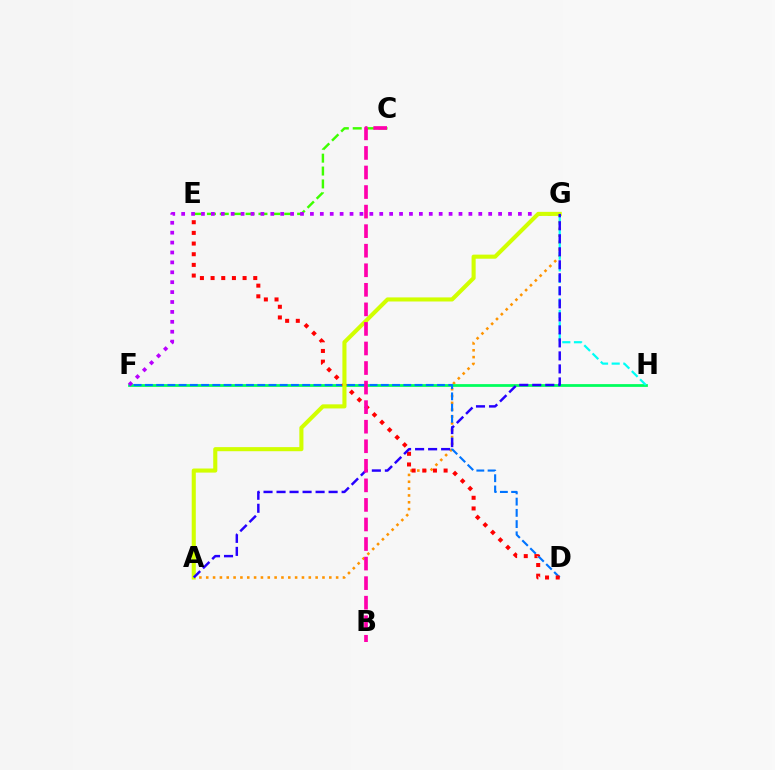{('A', 'G'): [{'color': '#ff9400', 'line_style': 'dotted', 'thickness': 1.86}, {'color': '#d1ff00', 'line_style': 'solid', 'thickness': 2.94}, {'color': '#2500ff', 'line_style': 'dashed', 'thickness': 1.77}], ('C', 'E'): [{'color': '#3dff00', 'line_style': 'dashed', 'thickness': 1.75}], ('F', 'H'): [{'color': '#00ff5c', 'line_style': 'solid', 'thickness': 1.99}], ('D', 'F'): [{'color': '#0074ff', 'line_style': 'dashed', 'thickness': 1.53}], ('D', 'E'): [{'color': '#ff0000', 'line_style': 'dotted', 'thickness': 2.9}], ('F', 'G'): [{'color': '#b900ff', 'line_style': 'dotted', 'thickness': 2.69}], ('G', 'H'): [{'color': '#00fff6', 'line_style': 'dashed', 'thickness': 1.58}], ('B', 'C'): [{'color': '#ff00ac', 'line_style': 'dashed', 'thickness': 2.66}]}